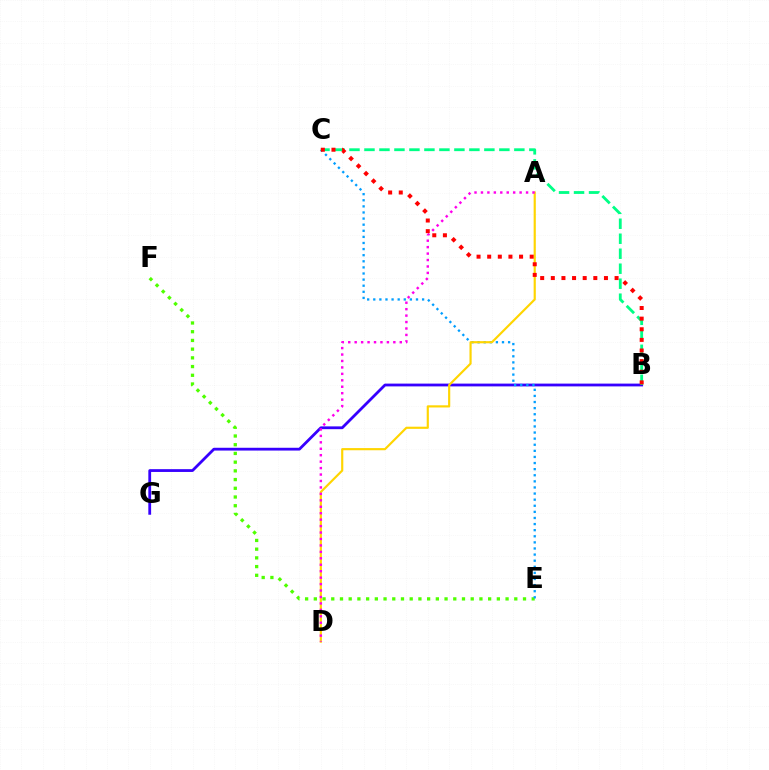{('B', 'G'): [{'color': '#3700ff', 'line_style': 'solid', 'thickness': 2.01}], ('E', 'F'): [{'color': '#4fff00', 'line_style': 'dotted', 'thickness': 2.37}], ('C', 'E'): [{'color': '#009eff', 'line_style': 'dotted', 'thickness': 1.66}], ('A', 'D'): [{'color': '#ffd500', 'line_style': 'solid', 'thickness': 1.56}, {'color': '#ff00ed', 'line_style': 'dotted', 'thickness': 1.75}], ('B', 'C'): [{'color': '#00ff86', 'line_style': 'dashed', 'thickness': 2.04}, {'color': '#ff0000', 'line_style': 'dotted', 'thickness': 2.89}]}